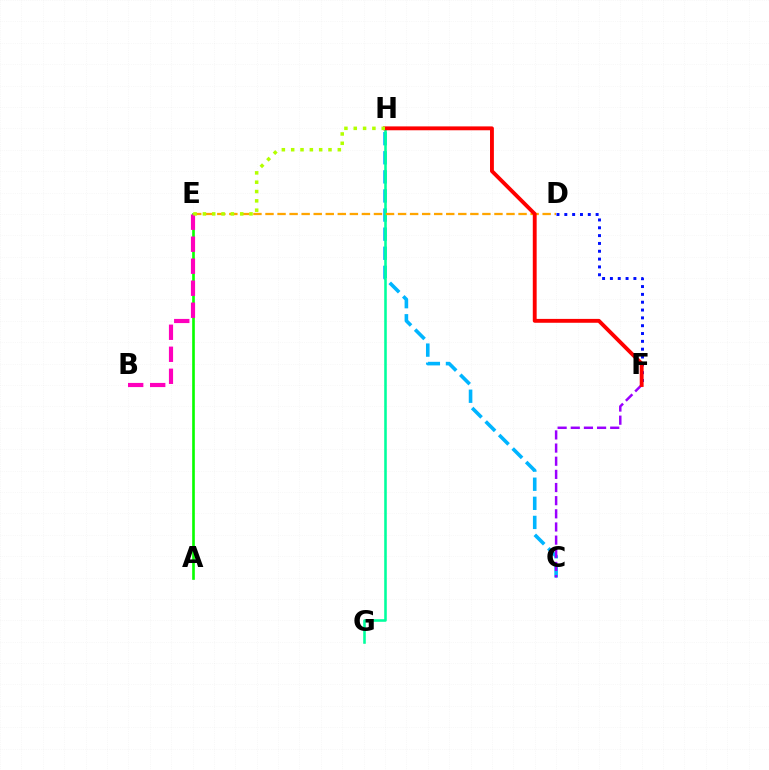{('C', 'H'): [{'color': '#00b5ff', 'line_style': 'dashed', 'thickness': 2.59}], ('C', 'F'): [{'color': '#9b00ff', 'line_style': 'dashed', 'thickness': 1.79}], ('G', 'H'): [{'color': '#00ff9d', 'line_style': 'solid', 'thickness': 1.85}], ('A', 'E'): [{'color': '#08ff00', 'line_style': 'solid', 'thickness': 1.91}], ('D', 'E'): [{'color': '#ffa500', 'line_style': 'dashed', 'thickness': 1.64}], ('D', 'F'): [{'color': '#0010ff', 'line_style': 'dotted', 'thickness': 2.13}], ('B', 'E'): [{'color': '#ff00bd', 'line_style': 'dashed', 'thickness': 2.99}], ('F', 'H'): [{'color': '#ff0000', 'line_style': 'solid', 'thickness': 2.79}], ('E', 'H'): [{'color': '#b3ff00', 'line_style': 'dotted', 'thickness': 2.53}]}